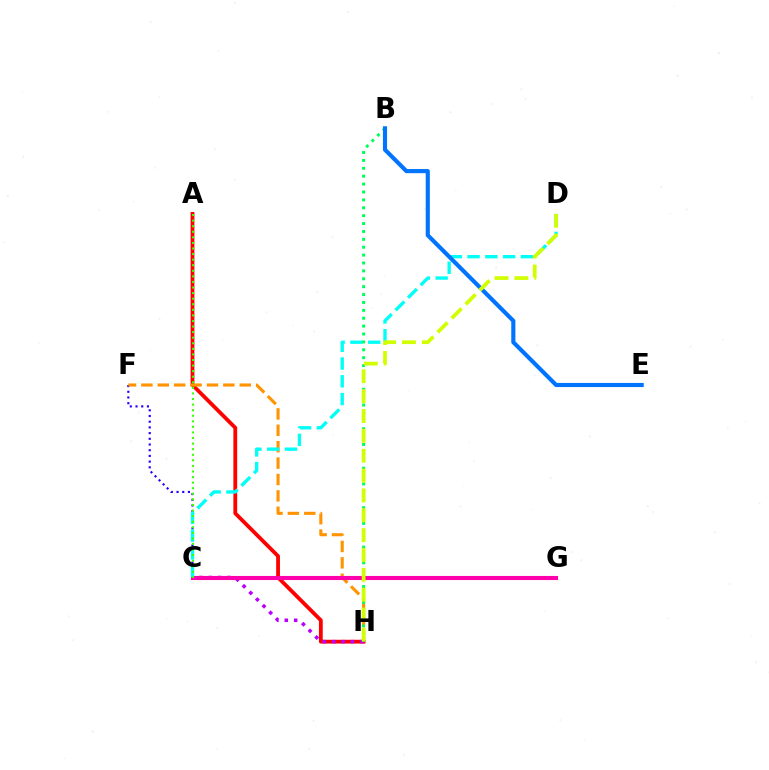{('C', 'F'): [{'color': '#2500ff', 'line_style': 'dotted', 'thickness': 1.55}], ('A', 'H'): [{'color': '#ff0000', 'line_style': 'solid', 'thickness': 2.74}], ('C', 'H'): [{'color': '#b900ff', 'line_style': 'dotted', 'thickness': 2.55}], ('F', 'H'): [{'color': '#ff9400', 'line_style': 'dashed', 'thickness': 2.23}], ('C', 'G'): [{'color': '#ff00ac', 'line_style': 'solid', 'thickness': 2.94}], ('C', 'D'): [{'color': '#00fff6', 'line_style': 'dashed', 'thickness': 2.41}], ('B', 'H'): [{'color': '#00ff5c', 'line_style': 'dotted', 'thickness': 2.14}], ('B', 'E'): [{'color': '#0074ff', 'line_style': 'solid', 'thickness': 2.97}], ('A', 'C'): [{'color': '#3dff00', 'line_style': 'dotted', 'thickness': 1.51}], ('D', 'H'): [{'color': '#d1ff00', 'line_style': 'dashed', 'thickness': 2.7}]}